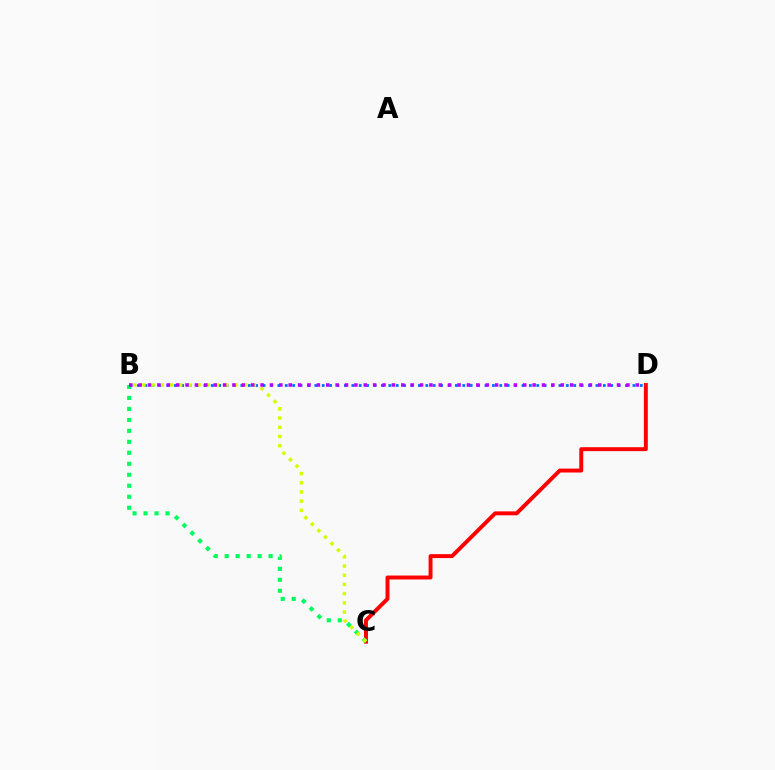{('B', 'D'): [{'color': '#0074ff', 'line_style': 'dotted', 'thickness': 2.01}, {'color': '#b900ff', 'line_style': 'dotted', 'thickness': 2.55}], ('C', 'D'): [{'color': '#ff0000', 'line_style': 'solid', 'thickness': 2.83}], ('B', 'C'): [{'color': '#00ff5c', 'line_style': 'dotted', 'thickness': 2.98}, {'color': '#d1ff00', 'line_style': 'dotted', 'thickness': 2.5}]}